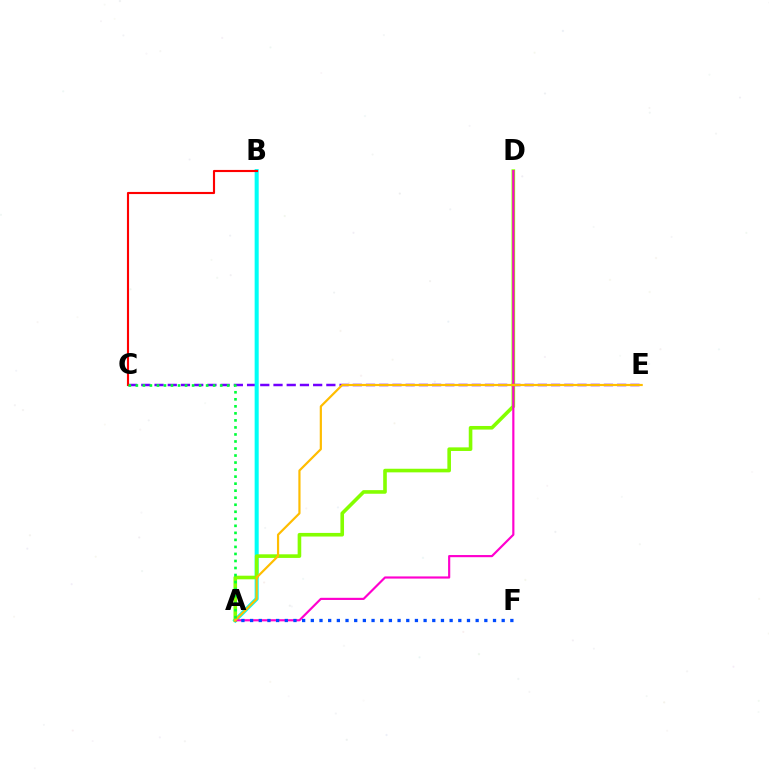{('C', 'E'): [{'color': '#7200ff', 'line_style': 'dashed', 'thickness': 1.8}], ('A', 'B'): [{'color': '#00fff6', 'line_style': 'solid', 'thickness': 2.91}], ('A', 'D'): [{'color': '#84ff00', 'line_style': 'solid', 'thickness': 2.6}, {'color': '#ff00cf', 'line_style': 'solid', 'thickness': 1.56}], ('B', 'C'): [{'color': '#ff0000', 'line_style': 'solid', 'thickness': 1.53}], ('A', 'F'): [{'color': '#004bff', 'line_style': 'dotted', 'thickness': 2.36}], ('A', 'E'): [{'color': '#ffbd00', 'line_style': 'solid', 'thickness': 1.58}], ('A', 'C'): [{'color': '#00ff39', 'line_style': 'dotted', 'thickness': 1.91}]}